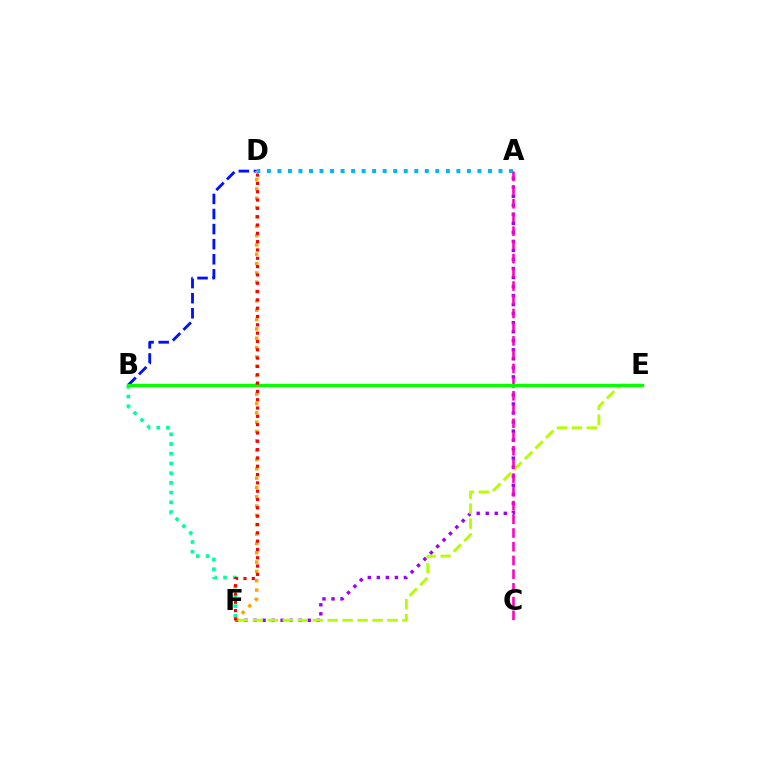{('B', 'D'): [{'color': '#0010ff', 'line_style': 'dashed', 'thickness': 2.05}], ('A', 'D'): [{'color': '#00b5ff', 'line_style': 'dotted', 'thickness': 2.86}], ('B', 'F'): [{'color': '#00ff9d', 'line_style': 'dotted', 'thickness': 2.64}], ('A', 'F'): [{'color': '#9b00ff', 'line_style': 'dotted', 'thickness': 2.45}], ('E', 'F'): [{'color': '#b3ff00', 'line_style': 'dashed', 'thickness': 2.03}], ('D', 'F'): [{'color': '#ffa500', 'line_style': 'dotted', 'thickness': 2.53}, {'color': '#ff0000', 'line_style': 'dotted', 'thickness': 2.26}], ('A', 'C'): [{'color': '#ff00bd', 'line_style': 'dashed', 'thickness': 1.86}], ('B', 'E'): [{'color': '#08ff00', 'line_style': 'solid', 'thickness': 2.36}]}